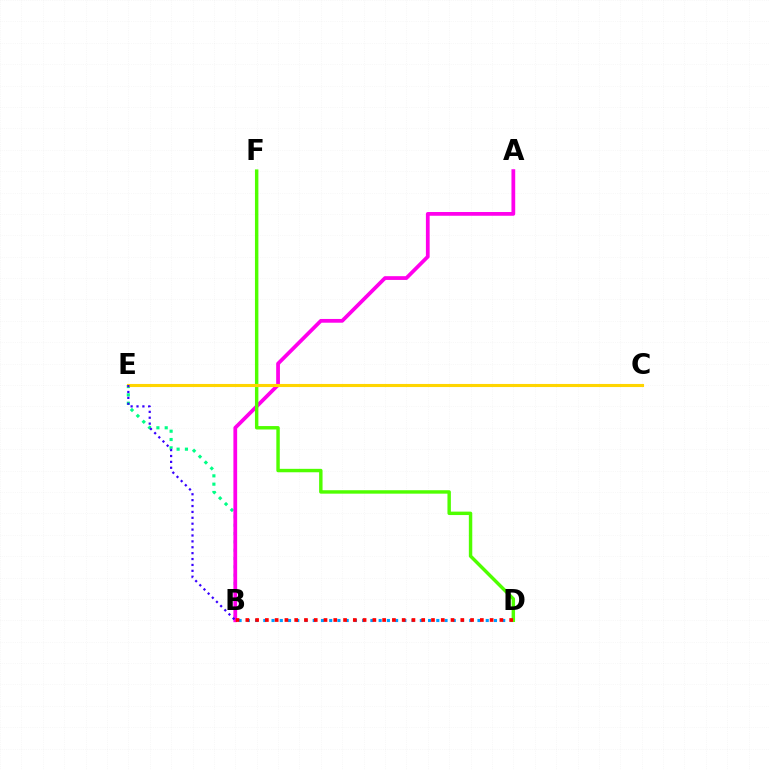{('B', 'E'): [{'color': '#00ff86', 'line_style': 'dotted', 'thickness': 2.26}, {'color': '#3700ff', 'line_style': 'dotted', 'thickness': 1.6}], ('B', 'D'): [{'color': '#009eff', 'line_style': 'dotted', 'thickness': 2.24}, {'color': '#ff0000', 'line_style': 'dotted', 'thickness': 2.65}], ('A', 'B'): [{'color': '#ff00ed', 'line_style': 'solid', 'thickness': 2.7}], ('D', 'F'): [{'color': '#4fff00', 'line_style': 'solid', 'thickness': 2.47}], ('C', 'E'): [{'color': '#ffd500', 'line_style': 'solid', 'thickness': 2.23}]}